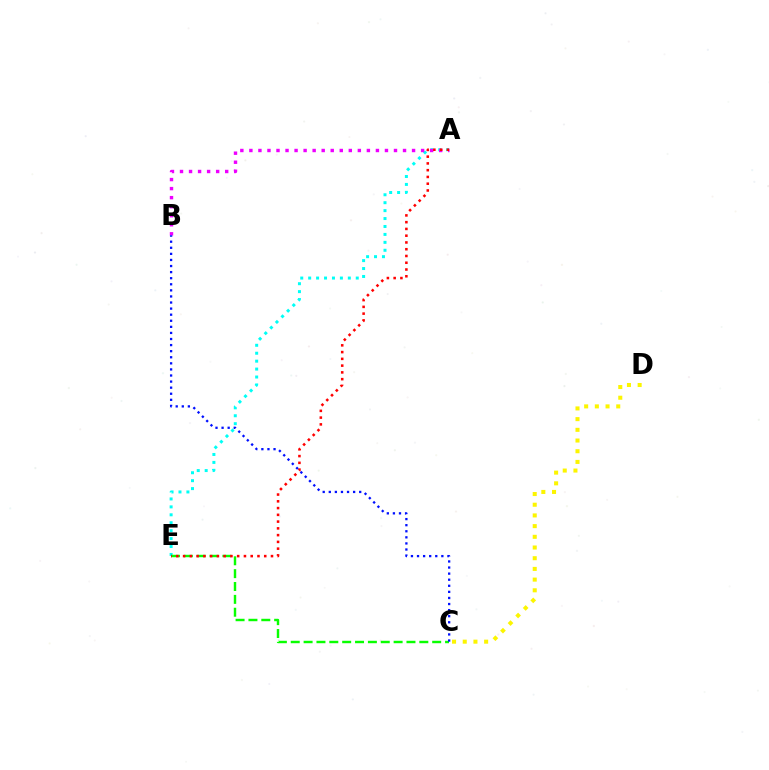{('A', 'E'): [{'color': '#00fff6', 'line_style': 'dotted', 'thickness': 2.15}, {'color': '#ff0000', 'line_style': 'dotted', 'thickness': 1.84}], ('C', 'E'): [{'color': '#08ff00', 'line_style': 'dashed', 'thickness': 1.75}], ('A', 'B'): [{'color': '#ee00ff', 'line_style': 'dotted', 'thickness': 2.46}], ('C', 'D'): [{'color': '#fcf500', 'line_style': 'dotted', 'thickness': 2.91}], ('B', 'C'): [{'color': '#0010ff', 'line_style': 'dotted', 'thickness': 1.65}]}